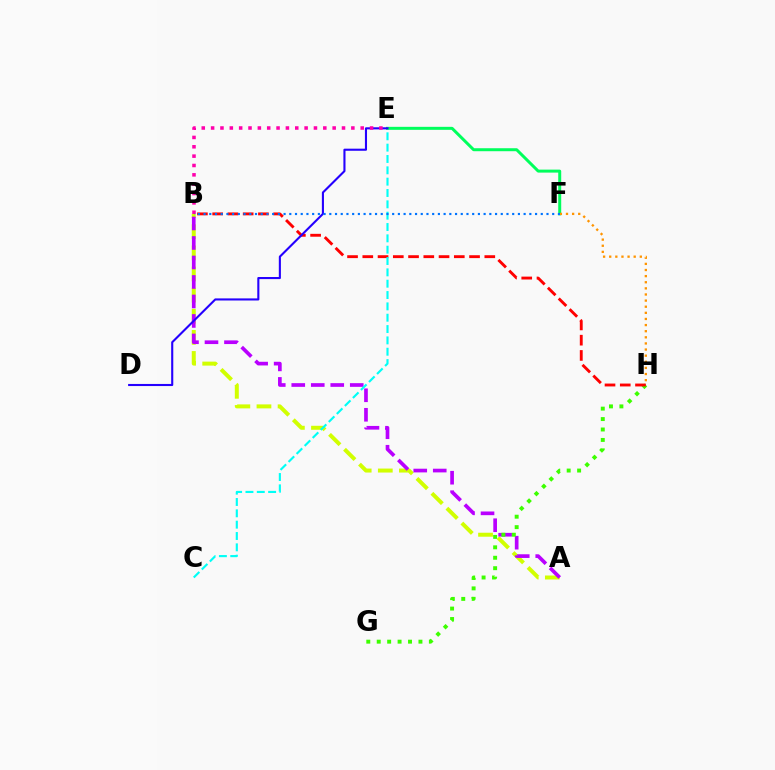{('A', 'B'): [{'color': '#d1ff00', 'line_style': 'dashed', 'thickness': 2.87}, {'color': '#b900ff', 'line_style': 'dashed', 'thickness': 2.65}], ('G', 'H'): [{'color': '#3dff00', 'line_style': 'dotted', 'thickness': 2.83}], ('E', 'F'): [{'color': '#00ff5c', 'line_style': 'solid', 'thickness': 2.15}], ('B', 'H'): [{'color': '#ff0000', 'line_style': 'dashed', 'thickness': 2.07}], ('C', 'E'): [{'color': '#00fff6', 'line_style': 'dashed', 'thickness': 1.54}], ('F', 'H'): [{'color': '#ff9400', 'line_style': 'dotted', 'thickness': 1.66}], ('D', 'E'): [{'color': '#2500ff', 'line_style': 'solid', 'thickness': 1.51}], ('B', 'E'): [{'color': '#ff00ac', 'line_style': 'dotted', 'thickness': 2.54}], ('B', 'F'): [{'color': '#0074ff', 'line_style': 'dotted', 'thickness': 1.55}]}